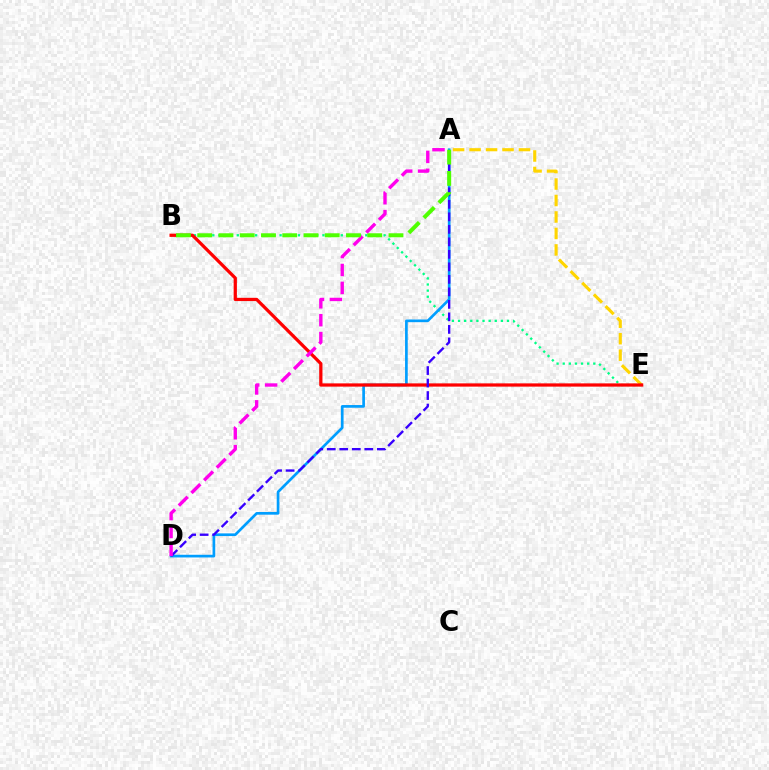{('A', 'E'): [{'color': '#ffd500', 'line_style': 'dashed', 'thickness': 2.24}], ('B', 'E'): [{'color': '#00ff86', 'line_style': 'dotted', 'thickness': 1.66}, {'color': '#ff0000', 'line_style': 'solid', 'thickness': 2.34}], ('A', 'D'): [{'color': '#009eff', 'line_style': 'solid', 'thickness': 1.93}, {'color': '#3700ff', 'line_style': 'dashed', 'thickness': 1.7}, {'color': '#ff00ed', 'line_style': 'dashed', 'thickness': 2.43}], ('A', 'B'): [{'color': '#4fff00', 'line_style': 'dashed', 'thickness': 2.89}]}